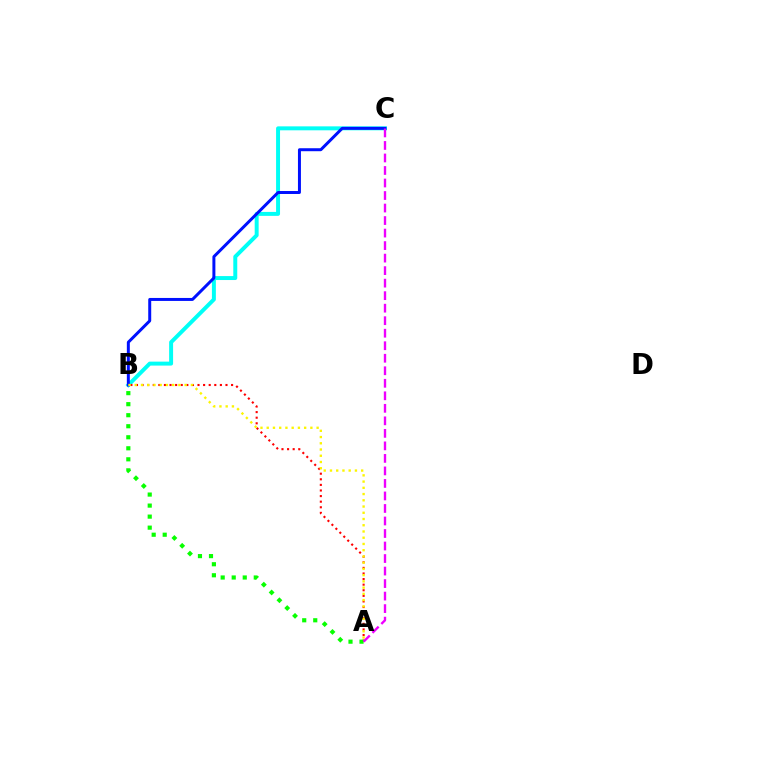{('B', 'C'): [{'color': '#00fff6', 'line_style': 'solid', 'thickness': 2.85}, {'color': '#0010ff', 'line_style': 'solid', 'thickness': 2.15}], ('A', 'B'): [{'color': '#ff0000', 'line_style': 'dotted', 'thickness': 1.52}, {'color': '#08ff00', 'line_style': 'dotted', 'thickness': 3.0}, {'color': '#fcf500', 'line_style': 'dotted', 'thickness': 1.69}], ('A', 'C'): [{'color': '#ee00ff', 'line_style': 'dashed', 'thickness': 1.7}]}